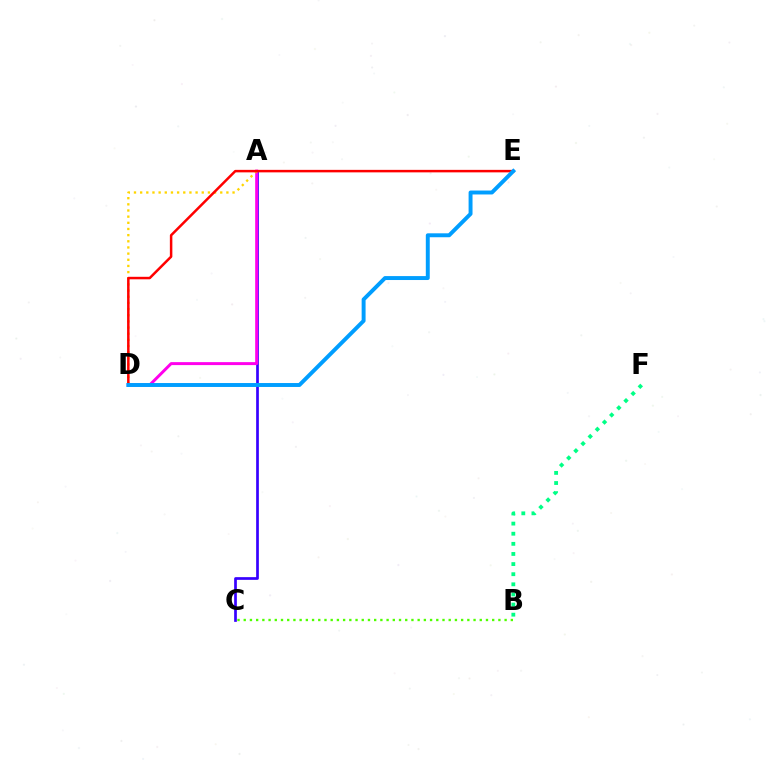{('A', 'C'): [{'color': '#3700ff', 'line_style': 'solid', 'thickness': 1.94}], ('B', 'F'): [{'color': '#00ff86', 'line_style': 'dotted', 'thickness': 2.75}], ('A', 'D'): [{'color': '#ff00ed', 'line_style': 'solid', 'thickness': 2.13}, {'color': '#ffd500', 'line_style': 'dotted', 'thickness': 1.67}], ('B', 'C'): [{'color': '#4fff00', 'line_style': 'dotted', 'thickness': 1.69}], ('D', 'E'): [{'color': '#ff0000', 'line_style': 'solid', 'thickness': 1.8}, {'color': '#009eff', 'line_style': 'solid', 'thickness': 2.83}]}